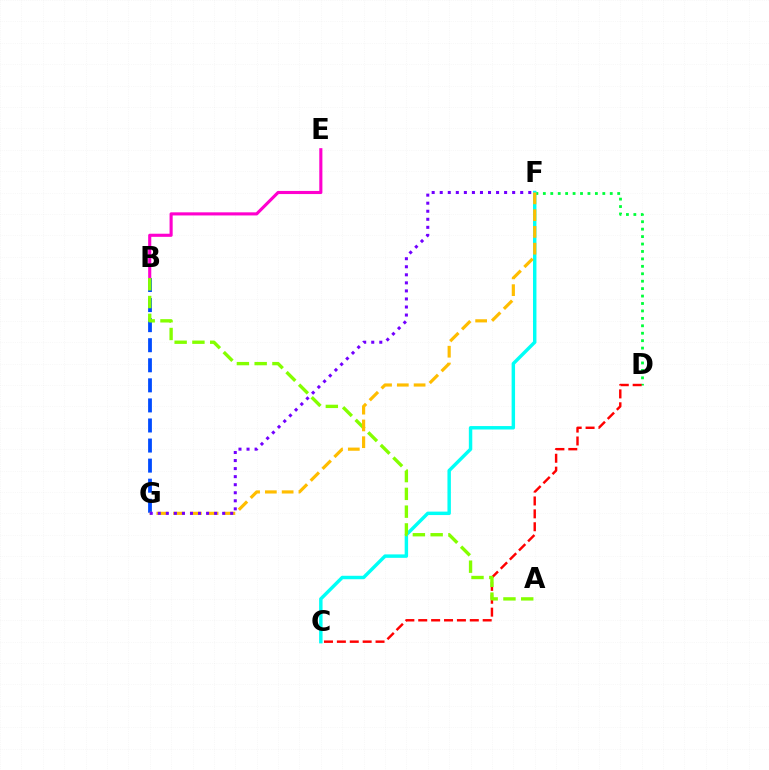{('D', 'F'): [{'color': '#00ff39', 'line_style': 'dotted', 'thickness': 2.02}], ('C', 'D'): [{'color': '#ff0000', 'line_style': 'dashed', 'thickness': 1.75}], ('B', 'G'): [{'color': '#004bff', 'line_style': 'dashed', 'thickness': 2.73}], ('C', 'F'): [{'color': '#00fff6', 'line_style': 'solid', 'thickness': 2.48}], ('B', 'E'): [{'color': '#ff00cf', 'line_style': 'solid', 'thickness': 2.24}], ('A', 'B'): [{'color': '#84ff00', 'line_style': 'dashed', 'thickness': 2.42}], ('F', 'G'): [{'color': '#ffbd00', 'line_style': 'dashed', 'thickness': 2.28}, {'color': '#7200ff', 'line_style': 'dotted', 'thickness': 2.19}]}